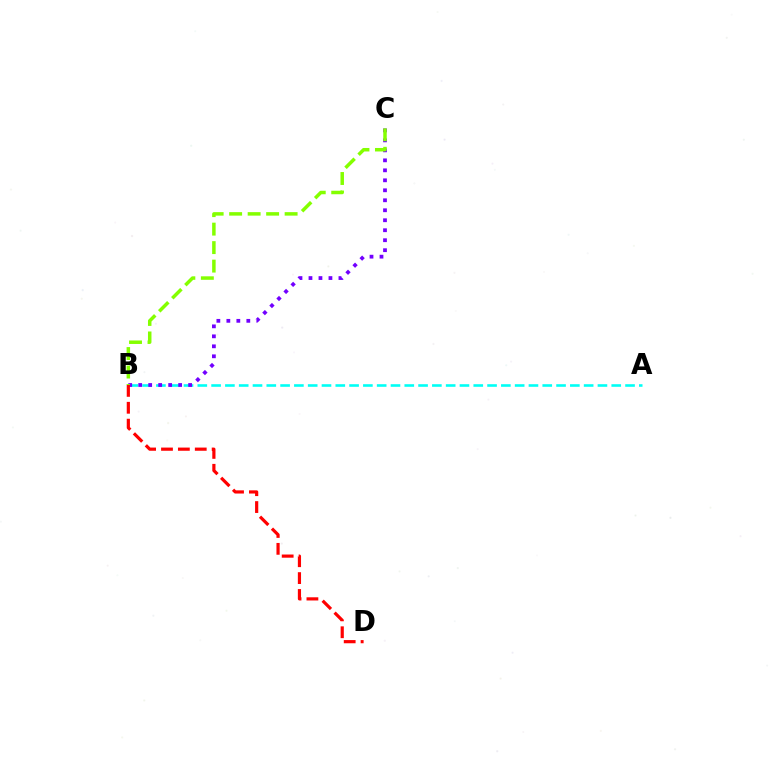{('A', 'B'): [{'color': '#00fff6', 'line_style': 'dashed', 'thickness': 1.87}], ('B', 'C'): [{'color': '#7200ff', 'line_style': 'dotted', 'thickness': 2.71}, {'color': '#84ff00', 'line_style': 'dashed', 'thickness': 2.51}], ('B', 'D'): [{'color': '#ff0000', 'line_style': 'dashed', 'thickness': 2.29}]}